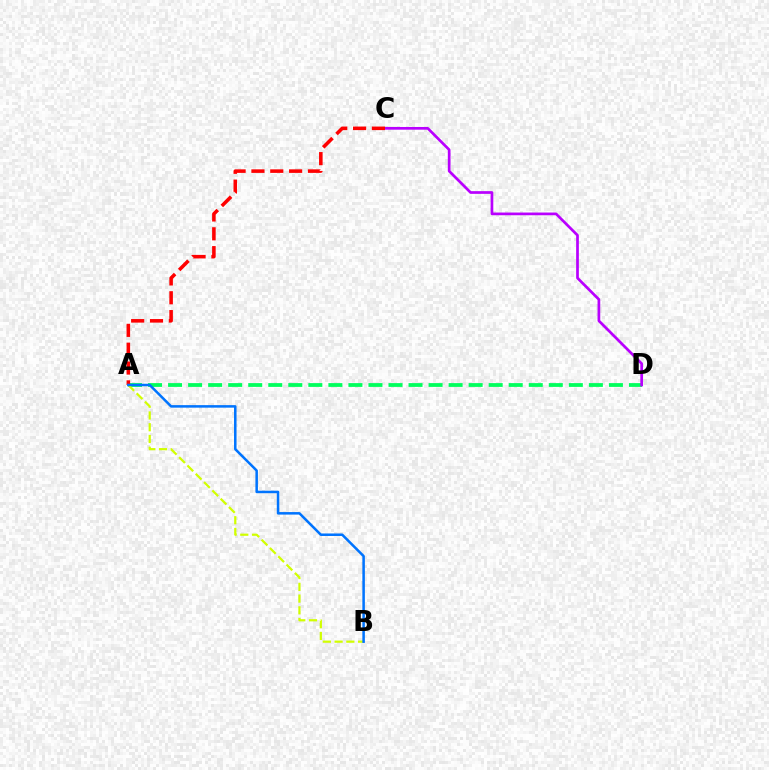{('A', 'D'): [{'color': '#00ff5c', 'line_style': 'dashed', 'thickness': 2.72}], ('C', 'D'): [{'color': '#b900ff', 'line_style': 'solid', 'thickness': 1.95}], ('A', 'B'): [{'color': '#d1ff00', 'line_style': 'dashed', 'thickness': 1.6}, {'color': '#0074ff', 'line_style': 'solid', 'thickness': 1.81}], ('A', 'C'): [{'color': '#ff0000', 'line_style': 'dashed', 'thickness': 2.56}]}